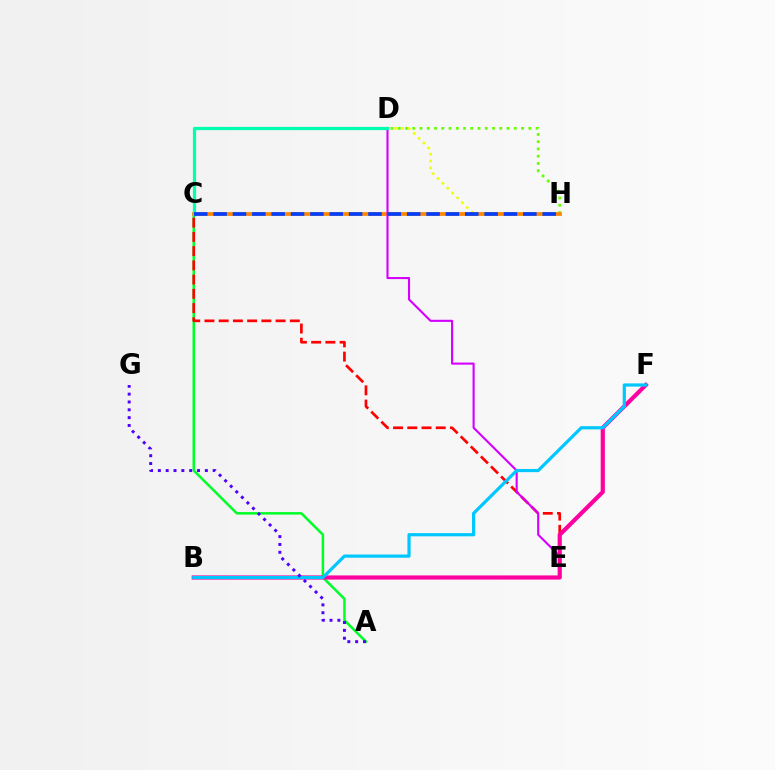{('D', 'H'): [{'color': '#66ff00', 'line_style': 'dotted', 'thickness': 1.97}, {'color': '#eeff00', 'line_style': 'dotted', 'thickness': 1.87}], ('A', 'C'): [{'color': '#00ff27', 'line_style': 'solid', 'thickness': 1.8}], ('C', 'E'): [{'color': '#ff0000', 'line_style': 'dashed', 'thickness': 1.93}], ('C', 'H'): [{'color': '#ff8800', 'line_style': 'solid', 'thickness': 2.71}, {'color': '#003fff', 'line_style': 'dashed', 'thickness': 2.63}], ('D', 'E'): [{'color': '#d600ff', 'line_style': 'solid', 'thickness': 1.52}], ('B', 'F'): [{'color': '#ff00a0', 'line_style': 'solid', 'thickness': 3.0}, {'color': '#00c7ff', 'line_style': 'solid', 'thickness': 2.3}], ('C', 'D'): [{'color': '#00ffaf', 'line_style': 'solid', 'thickness': 2.32}], ('A', 'G'): [{'color': '#4f00ff', 'line_style': 'dotted', 'thickness': 2.13}]}